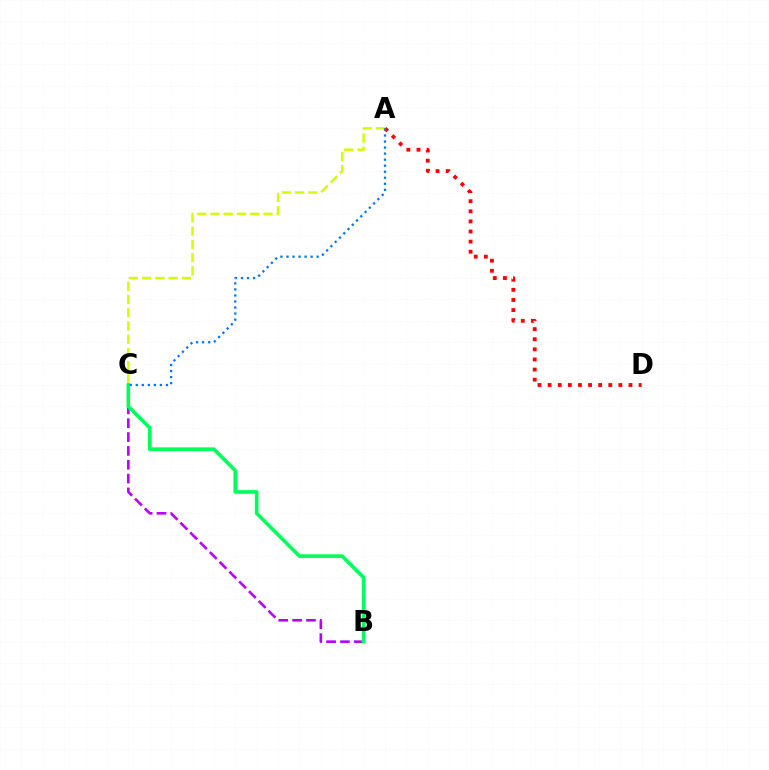{('B', 'C'): [{'color': '#b900ff', 'line_style': 'dashed', 'thickness': 1.88}, {'color': '#00ff5c', 'line_style': 'solid', 'thickness': 2.63}], ('A', 'D'): [{'color': '#ff0000', 'line_style': 'dotted', 'thickness': 2.75}], ('A', 'C'): [{'color': '#d1ff00', 'line_style': 'dashed', 'thickness': 1.8}, {'color': '#0074ff', 'line_style': 'dotted', 'thickness': 1.64}]}